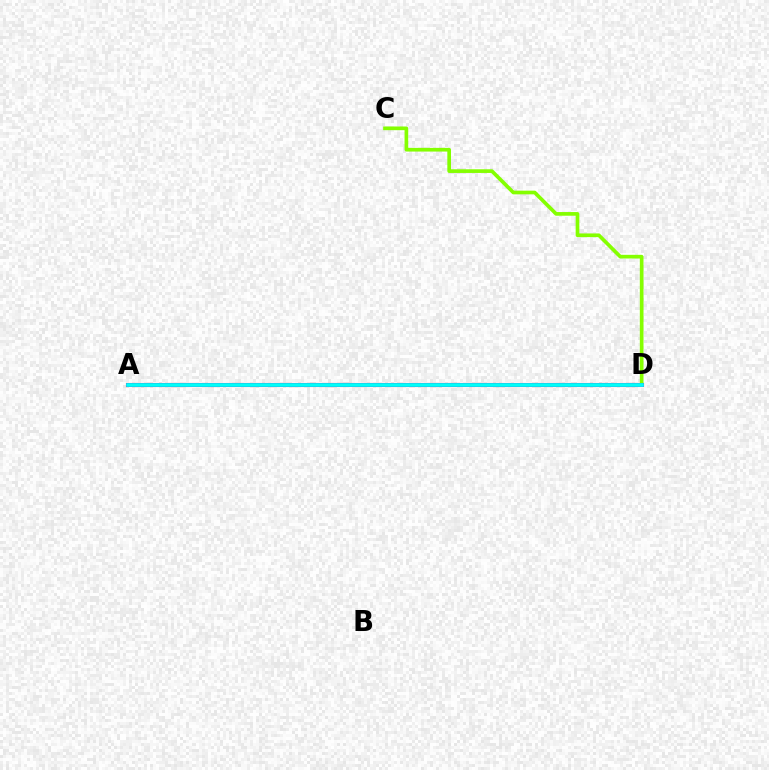{('A', 'D'): [{'color': '#ff0000', 'line_style': 'solid', 'thickness': 2.95}, {'color': '#7200ff', 'line_style': 'solid', 'thickness': 2.63}, {'color': '#00fff6', 'line_style': 'solid', 'thickness': 2.67}], ('C', 'D'): [{'color': '#84ff00', 'line_style': 'solid', 'thickness': 2.65}]}